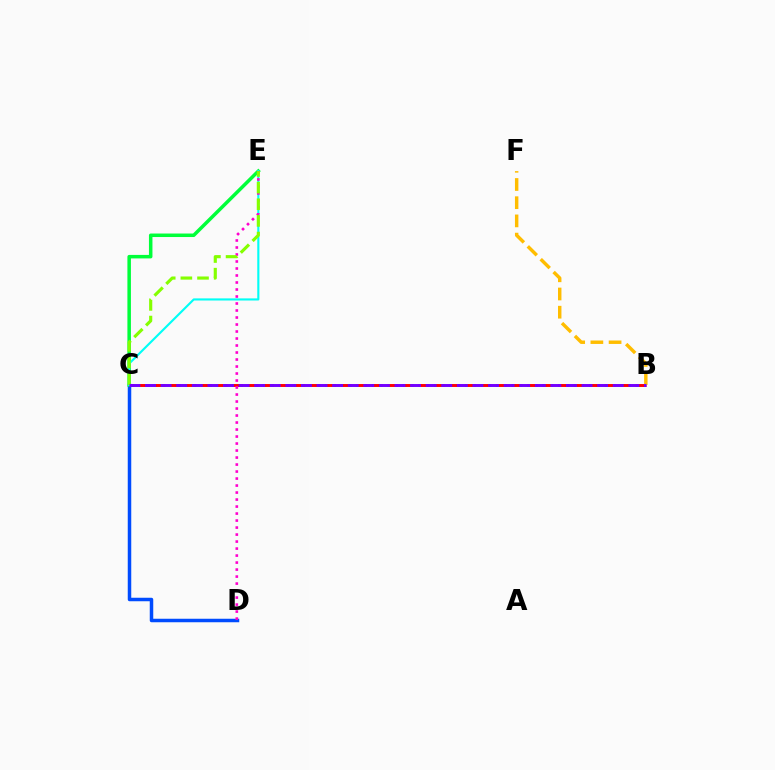{('C', 'D'): [{'color': '#004bff', 'line_style': 'solid', 'thickness': 2.52}], ('C', 'E'): [{'color': '#00ff39', 'line_style': 'solid', 'thickness': 2.53}, {'color': '#00fff6', 'line_style': 'solid', 'thickness': 1.53}, {'color': '#84ff00', 'line_style': 'dashed', 'thickness': 2.26}], ('B', 'C'): [{'color': '#ff0000', 'line_style': 'dashed', 'thickness': 2.11}, {'color': '#7200ff', 'line_style': 'dashed', 'thickness': 2.12}], ('B', 'F'): [{'color': '#ffbd00', 'line_style': 'dashed', 'thickness': 2.47}], ('D', 'E'): [{'color': '#ff00cf', 'line_style': 'dotted', 'thickness': 1.9}]}